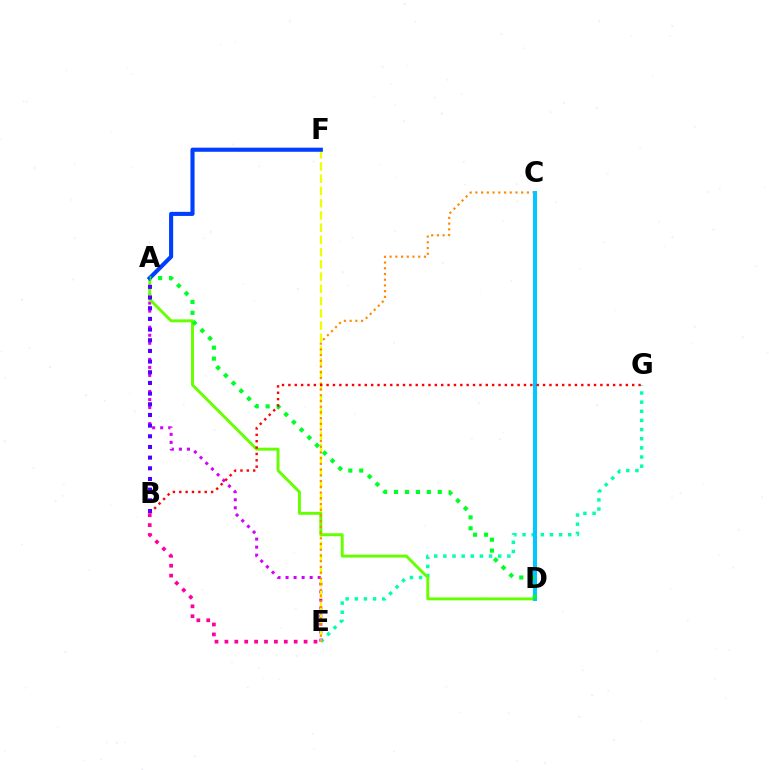{('E', 'G'): [{'color': '#00ffaf', 'line_style': 'dotted', 'thickness': 2.48}], ('A', 'E'): [{'color': '#d600ff', 'line_style': 'dotted', 'thickness': 2.18}], ('E', 'F'): [{'color': '#eeff00', 'line_style': 'dashed', 'thickness': 1.66}], ('A', 'D'): [{'color': '#66ff00', 'line_style': 'solid', 'thickness': 2.11}, {'color': '#00ff27', 'line_style': 'dotted', 'thickness': 2.97}], ('C', 'E'): [{'color': '#ff8800', 'line_style': 'dotted', 'thickness': 1.56}], ('C', 'D'): [{'color': '#00c7ff', 'line_style': 'solid', 'thickness': 2.89}], ('A', 'F'): [{'color': '#003fff', 'line_style': 'solid', 'thickness': 2.95}], ('B', 'G'): [{'color': '#ff0000', 'line_style': 'dotted', 'thickness': 1.73}], ('A', 'B'): [{'color': '#4f00ff', 'line_style': 'dotted', 'thickness': 2.9}], ('B', 'E'): [{'color': '#ff00a0', 'line_style': 'dotted', 'thickness': 2.69}]}